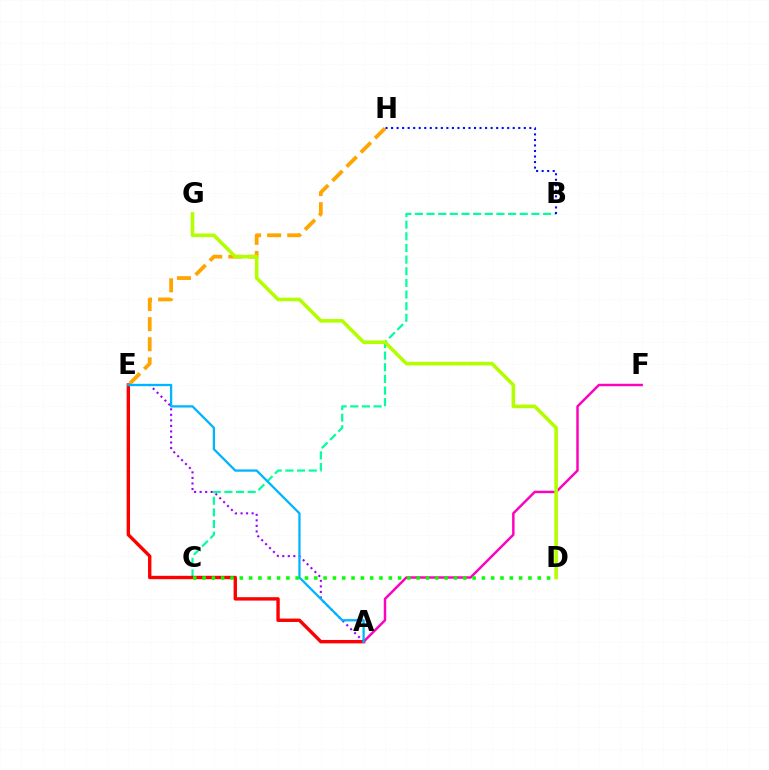{('B', 'C'): [{'color': '#00ff9d', 'line_style': 'dashed', 'thickness': 1.58}], ('A', 'F'): [{'color': '#ff00bd', 'line_style': 'solid', 'thickness': 1.77}], ('E', 'H'): [{'color': '#ffa500', 'line_style': 'dashed', 'thickness': 2.73}], ('A', 'E'): [{'color': '#ff0000', 'line_style': 'solid', 'thickness': 2.44}, {'color': '#9b00ff', 'line_style': 'dotted', 'thickness': 1.5}, {'color': '#00b5ff', 'line_style': 'solid', 'thickness': 1.65}], ('B', 'H'): [{'color': '#0010ff', 'line_style': 'dotted', 'thickness': 1.5}], ('D', 'G'): [{'color': '#b3ff00', 'line_style': 'solid', 'thickness': 2.58}], ('C', 'D'): [{'color': '#08ff00', 'line_style': 'dotted', 'thickness': 2.53}]}